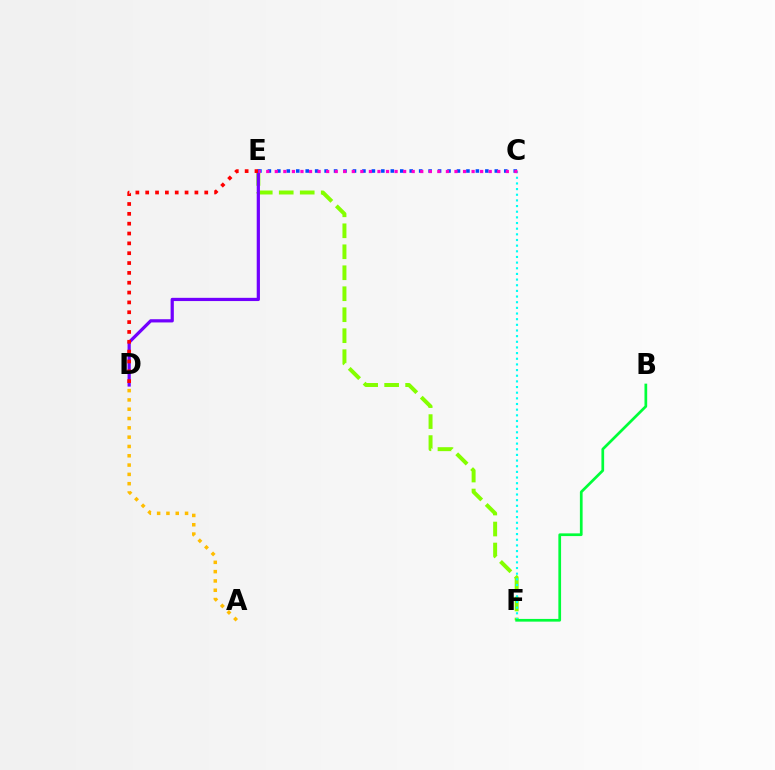{('A', 'D'): [{'color': '#ffbd00', 'line_style': 'dotted', 'thickness': 2.53}], ('E', 'F'): [{'color': '#84ff00', 'line_style': 'dashed', 'thickness': 2.85}], ('C', 'F'): [{'color': '#00fff6', 'line_style': 'dotted', 'thickness': 1.54}], ('D', 'E'): [{'color': '#7200ff', 'line_style': 'solid', 'thickness': 2.32}, {'color': '#ff0000', 'line_style': 'dotted', 'thickness': 2.67}], ('C', 'E'): [{'color': '#004bff', 'line_style': 'dotted', 'thickness': 2.57}, {'color': '#ff00cf', 'line_style': 'dotted', 'thickness': 2.32}], ('B', 'F'): [{'color': '#00ff39', 'line_style': 'solid', 'thickness': 1.95}]}